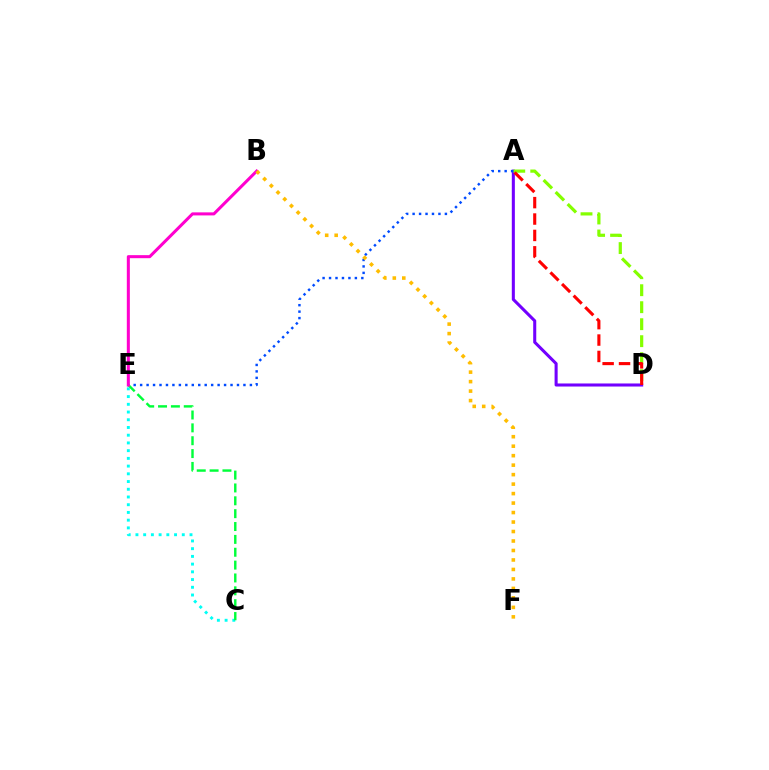{('A', 'D'): [{'color': '#7200ff', 'line_style': 'solid', 'thickness': 2.2}, {'color': '#84ff00', 'line_style': 'dashed', 'thickness': 2.31}, {'color': '#ff0000', 'line_style': 'dashed', 'thickness': 2.23}], ('C', 'E'): [{'color': '#00fff6', 'line_style': 'dotted', 'thickness': 2.1}, {'color': '#00ff39', 'line_style': 'dashed', 'thickness': 1.75}], ('A', 'E'): [{'color': '#004bff', 'line_style': 'dotted', 'thickness': 1.75}], ('B', 'E'): [{'color': '#ff00cf', 'line_style': 'solid', 'thickness': 2.19}], ('B', 'F'): [{'color': '#ffbd00', 'line_style': 'dotted', 'thickness': 2.58}]}